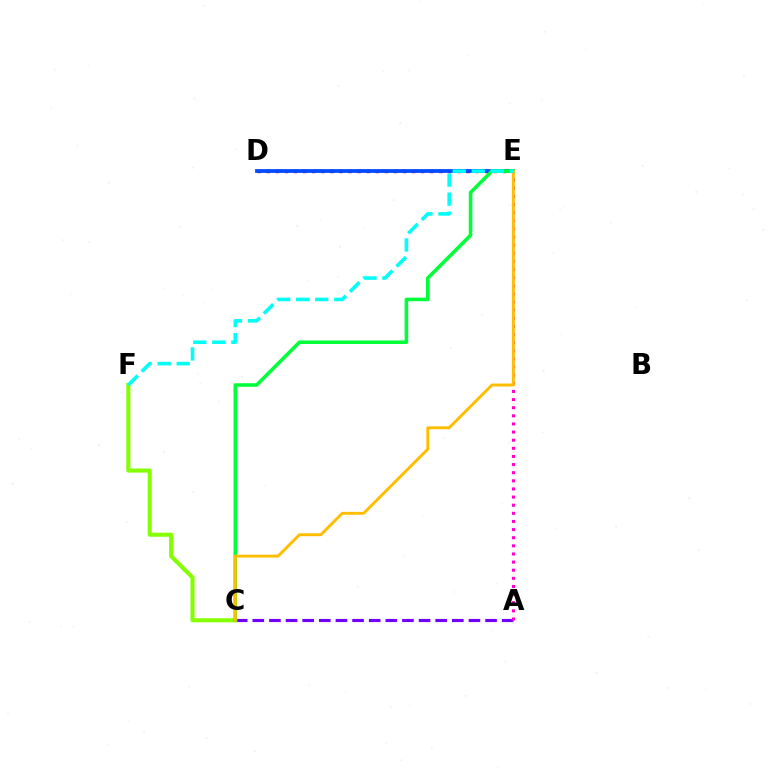{('D', 'E'): [{'color': '#ff0000', 'line_style': 'dotted', 'thickness': 2.47}, {'color': '#004bff', 'line_style': 'solid', 'thickness': 2.71}], ('A', 'C'): [{'color': '#7200ff', 'line_style': 'dashed', 'thickness': 2.26}], ('C', 'F'): [{'color': '#84ff00', 'line_style': 'solid', 'thickness': 2.95}], ('A', 'E'): [{'color': '#ff00cf', 'line_style': 'dotted', 'thickness': 2.21}], ('C', 'E'): [{'color': '#00ff39', 'line_style': 'solid', 'thickness': 2.56}, {'color': '#ffbd00', 'line_style': 'solid', 'thickness': 2.1}], ('E', 'F'): [{'color': '#00fff6', 'line_style': 'dashed', 'thickness': 2.58}]}